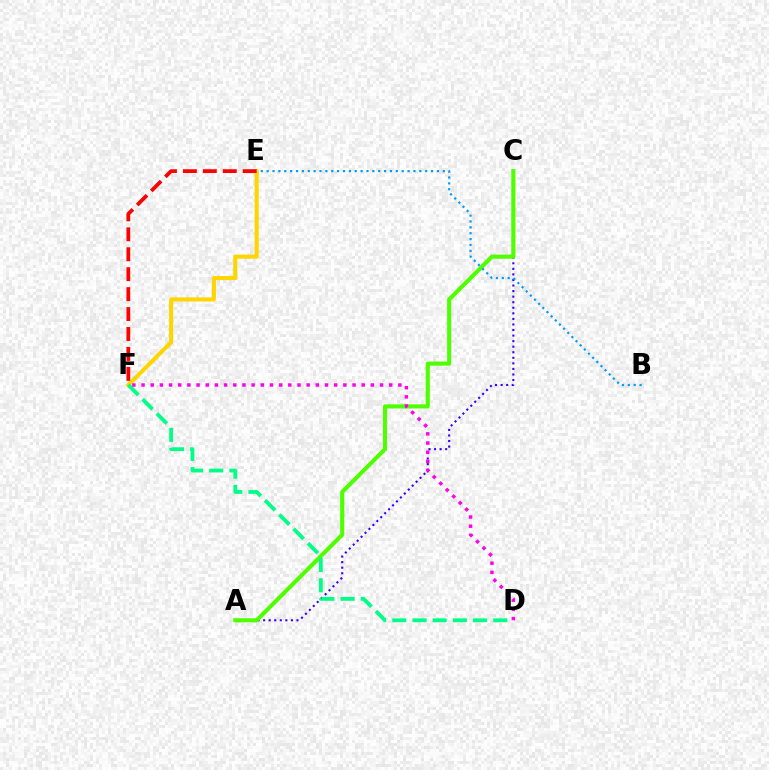{('A', 'C'): [{'color': '#3700ff', 'line_style': 'dotted', 'thickness': 1.51}, {'color': '#4fff00', 'line_style': 'solid', 'thickness': 2.96}], ('E', 'F'): [{'color': '#ffd500', 'line_style': 'solid', 'thickness': 2.92}, {'color': '#ff0000', 'line_style': 'dashed', 'thickness': 2.71}], ('D', 'F'): [{'color': '#00ff86', 'line_style': 'dashed', 'thickness': 2.74}, {'color': '#ff00ed', 'line_style': 'dotted', 'thickness': 2.49}], ('B', 'E'): [{'color': '#009eff', 'line_style': 'dotted', 'thickness': 1.6}]}